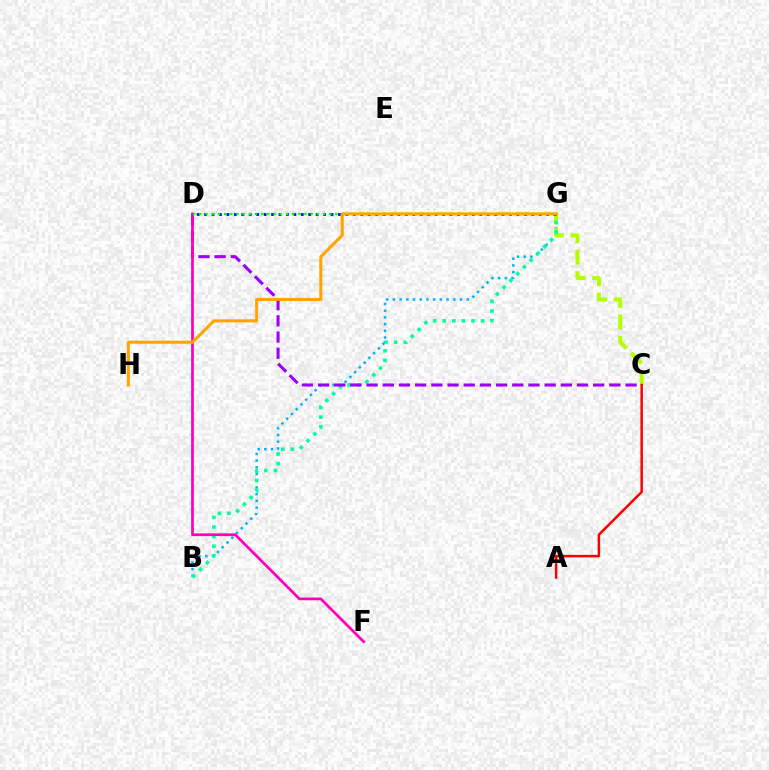{('B', 'G'): [{'color': '#00b5ff', 'line_style': 'dotted', 'thickness': 1.82}, {'color': '#00ff9d', 'line_style': 'dotted', 'thickness': 2.6}], ('C', 'G'): [{'color': '#b3ff00', 'line_style': 'dashed', 'thickness': 2.92}], ('C', 'D'): [{'color': '#9b00ff', 'line_style': 'dashed', 'thickness': 2.2}], ('D', 'G'): [{'color': '#0010ff', 'line_style': 'dotted', 'thickness': 2.02}, {'color': '#08ff00', 'line_style': 'dotted', 'thickness': 1.68}], ('D', 'F'): [{'color': '#ff00bd', 'line_style': 'solid', 'thickness': 1.97}], ('A', 'C'): [{'color': '#ff0000', 'line_style': 'solid', 'thickness': 1.8}], ('G', 'H'): [{'color': '#ffa500', 'line_style': 'solid', 'thickness': 2.21}]}